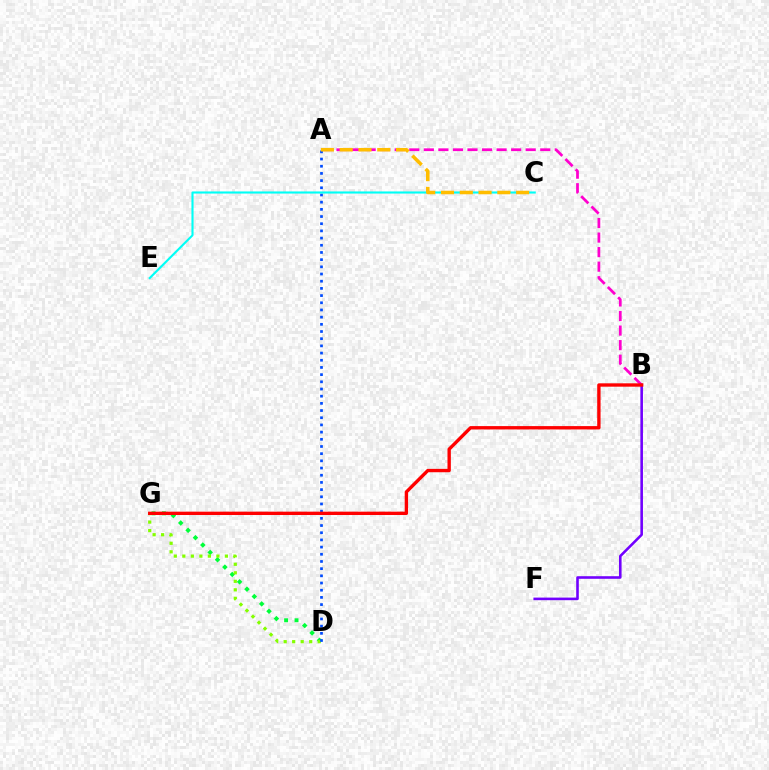{('D', 'G'): [{'color': '#00ff39', 'line_style': 'dotted', 'thickness': 2.83}, {'color': '#84ff00', 'line_style': 'dotted', 'thickness': 2.31}], ('A', 'B'): [{'color': '#ff00cf', 'line_style': 'dashed', 'thickness': 1.98}], ('A', 'D'): [{'color': '#004bff', 'line_style': 'dotted', 'thickness': 1.95}], ('C', 'E'): [{'color': '#00fff6', 'line_style': 'solid', 'thickness': 1.52}], ('A', 'C'): [{'color': '#ffbd00', 'line_style': 'dashed', 'thickness': 2.55}], ('B', 'F'): [{'color': '#7200ff', 'line_style': 'solid', 'thickness': 1.87}], ('B', 'G'): [{'color': '#ff0000', 'line_style': 'solid', 'thickness': 2.42}]}